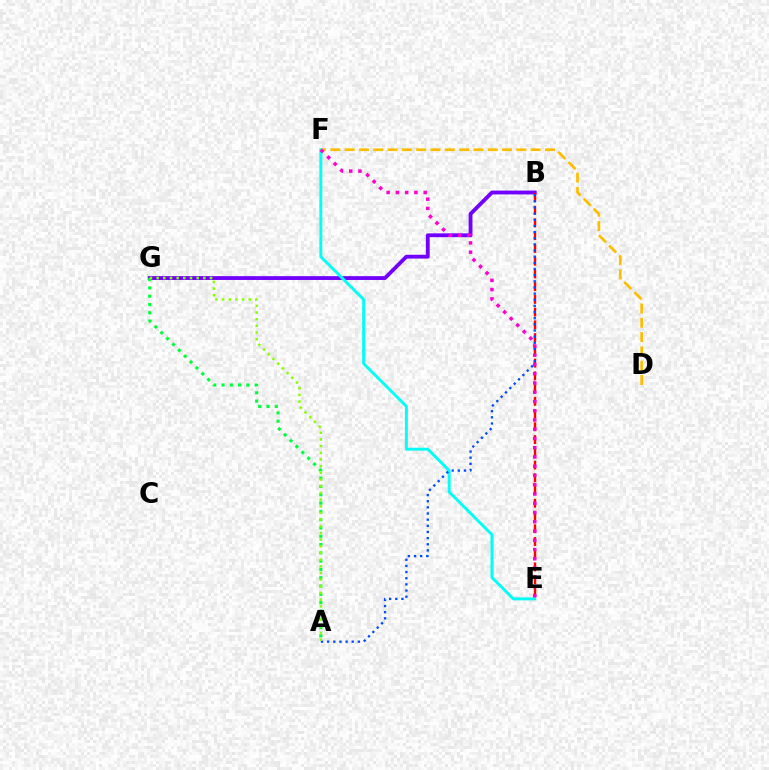{('B', 'G'): [{'color': '#7200ff', 'line_style': 'solid', 'thickness': 2.76}], ('B', 'E'): [{'color': '#ff0000', 'line_style': 'dashed', 'thickness': 1.73}], ('E', 'F'): [{'color': '#00fff6', 'line_style': 'solid', 'thickness': 2.09}, {'color': '#ff00cf', 'line_style': 'dotted', 'thickness': 2.51}], ('A', 'B'): [{'color': '#004bff', 'line_style': 'dotted', 'thickness': 1.67}], ('D', 'F'): [{'color': '#ffbd00', 'line_style': 'dashed', 'thickness': 1.94}], ('A', 'G'): [{'color': '#00ff39', 'line_style': 'dotted', 'thickness': 2.25}, {'color': '#84ff00', 'line_style': 'dotted', 'thickness': 1.81}]}